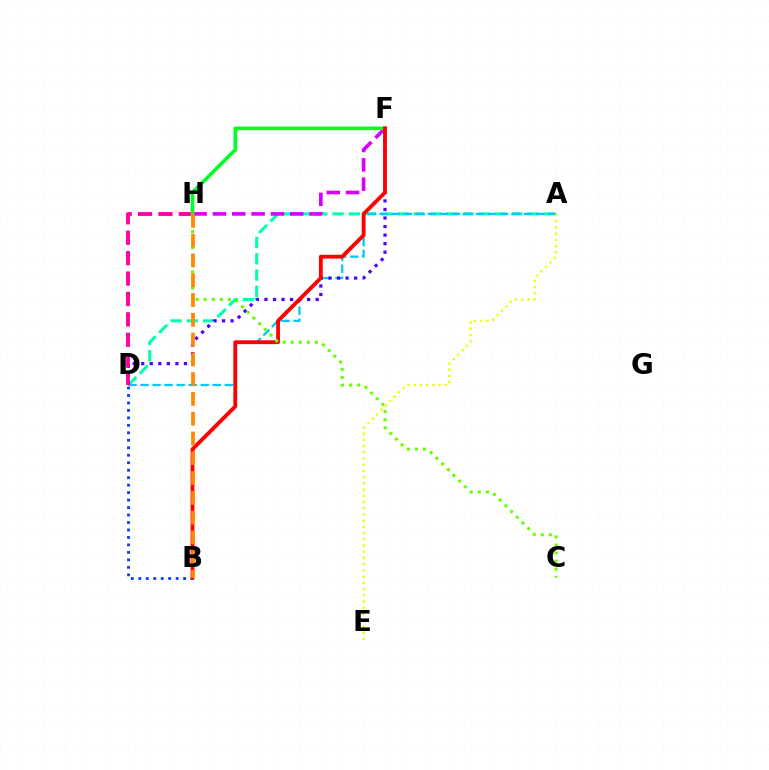{('A', 'D'): [{'color': '#00ffaf', 'line_style': 'dashed', 'thickness': 2.21}, {'color': '#00c7ff', 'line_style': 'dashed', 'thickness': 1.64}], ('B', 'D'): [{'color': '#003fff', 'line_style': 'dotted', 'thickness': 2.03}], ('D', 'F'): [{'color': '#4f00ff', 'line_style': 'dotted', 'thickness': 2.32}], ('D', 'H'): [{'color': '#ff00a0', 'line_style': 'dashed', 'thickness': 2.77}], ('F', 'H'): [{'color': '#d600ff', 'line_style': 'dashed', 'thickness': 2.62}, {'color': '#00ff27', 'line_style': 'solid', 'thickness': 2.61}], ('B', 'F'): [{'color': '#ff0000', 'line_style': 'solid', 'thickness': 2.75}], ('C', 'H'): [{'color': '#66ff00', 'line_style': 'dotted', 'thickness': 2.19}], ('B', 'H'): [{'color': '#ff8800', 'line_style': 'dashed', 'thickness': 2.69}], ('A', 'E'): [{'color': '#eeff00', 'line_style': 'dotted', 'thickness': 1.69}]}